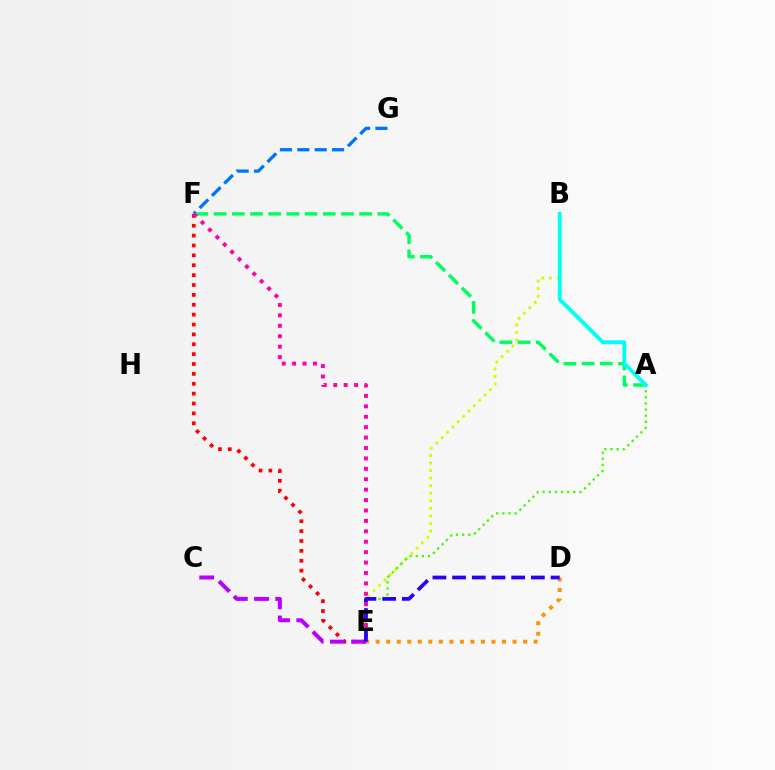{('F', 'G'): [{'color': '#0074ff', 'line_style': 'dashed', 'thickness': 2.36}], ('B', 'E'): [{'color': '#d1ff00', 'line_style': 'dotted', 'thickness': 2.05}], ('D', 'E'): [{'color': '#ff9400', 'line_style': 'dotted', 'thickness': 2.86}, {'color': '#2500ff', 'line_style': 'dashed', 'thickness': 2.68}], ('A', 'E'): [{'color': '#3dff00', 'line_style': 'dotted', 'thickness': 1.67}], ('A', 'F'): [{'color': '#00ff5c', 'line_style': 'dashed', 'thickness': 2.47}], ('E', 'F'): [{'color': '#ff0000', 'line_style': 'dotted', 'thickness': 2.68}, {'color': '#ff00ac', 'line_style': 'dotted', 'thickness': 2.83}], ('C', 'E'): [{'color': '#b900ff', 'line_style': 'dashed', 'thickness': 2.88}], ('A', 'B'): [{'color': '#00fff6', 'line_style': 'solid', 'thickness': 2.78}]}